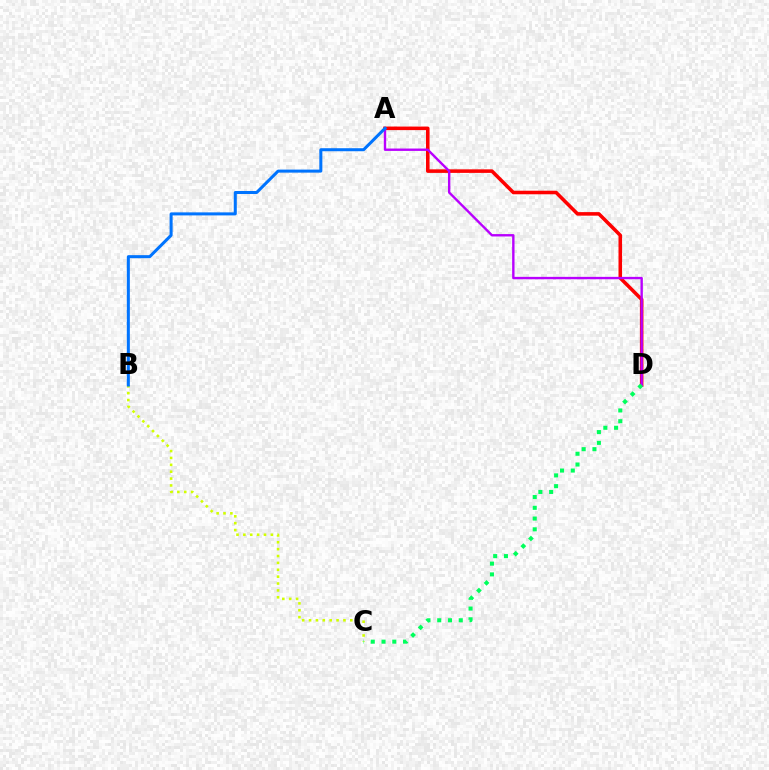{('A', 'D'): [{'color': '#ff0000', 'line_style': 'solid', 'thickness': 2.56}, {'color': '#b900ff', 'line_style': 'solid', 'thickness': 1.72}], ('B', 'C'): [{'color': '#d1ff00', 'line_style': 'dotted', 'thickness': 1.87}], ('A', 'B'): [{'color': '#0074ff', 'line_style': 'solid', 'thickness': 2.18}], ('C', 'D'): [{'color': '#00ff5c', 'line_style': 'dotted', 'thickness': 2.92}]}